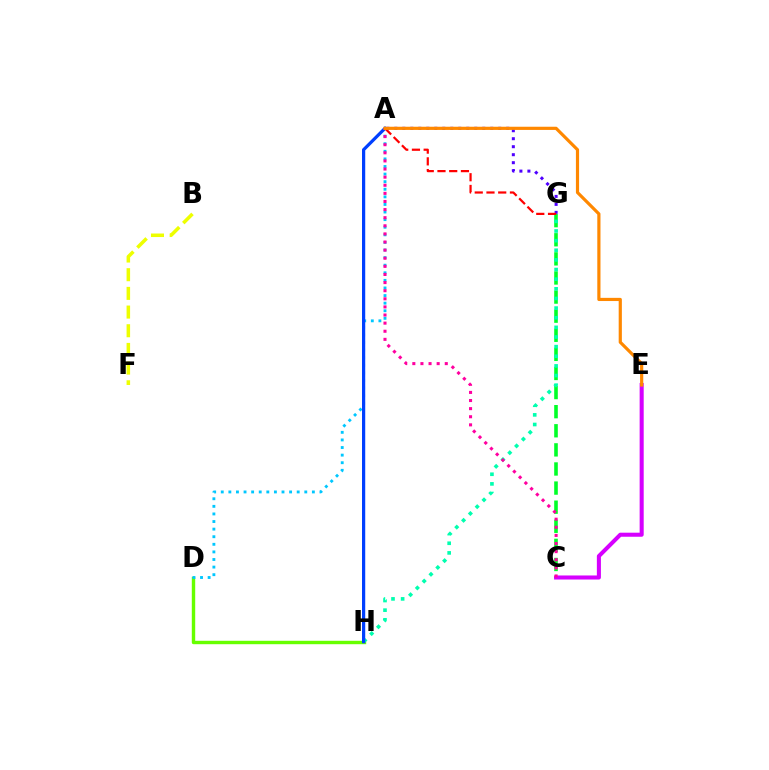{('A', 'G'): [{'color': '#4f00ff', 'line_style': 'dotted', 'thickness': 2.17}, {'color': '#ff0000', 'line_style': 'dashed', 'thickness': 1.59}], ('C', 'G'): [{'color': '#00ff27', 'line_style': 'dashed', 'thickness': 2.59}], ('D', 'H'): [{'color': '#66ff00', 'line_style': 'solid', 'thickness': 2.45}], ('B', 'F'): [{'color': '#eeff00', 'line_style': 'dashed', 'thickness': 2.54}], ('A', 'D'): [{'color': '#00c7ff', 'line_style': 'dotted', 'thickness': 2.06}], ('G', 'H'): [{'color': '#00ffaf', 'line_style': 'dotted', 'thickness': 2.62}], ('A', 'H'): [{'color': '#003fff', 'line_style': 'solid', 'thickness': 2.32}], ('C', 'E'): [{'color': '#d600ff', 'line_style': 'solid', 'thickness': 2.92}], ('A', 'C'): [{'color': '#ff00a0', 'line_style': 'dotted', 'thickness': 2.2}], ('A', 'E'): [{'color': '#ff8800', 'line_style': 'solid', 'thickness': 2.29}]}